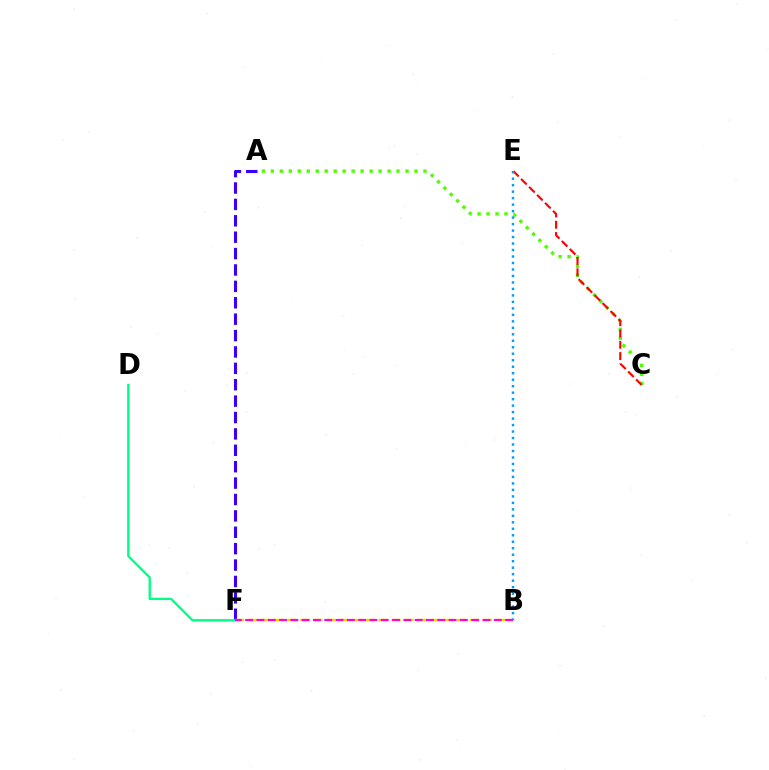{('A', 'C'): [{'color': '#4fff00', 'line_style': 'dotted', 'thickness': 2.44}], ('C', 'E'): [{'color': '#ff0000', 'line_style': 'dashed', 'thickness': 1.53}], ('A', 'F'): [{'color': '#3700ff', 'line_style': 'dashed', 'thickness': 2.23}], ('D', 'F'): [{'color': '#00ff86', 'line_style': 'solid', 'thickness': 1.69}], ('B', 'F'): [{'color': '#ffd500', 'line_style': 'dashed', 'thickness': 1.77}, {'color': '#ff00ed', 'line_style': 'dashed', 'thickness': 1.54}], ('B', 'E'): [{'color': '#009eff', 'line_style': 'dotted', 'thickness': 1.76}]}